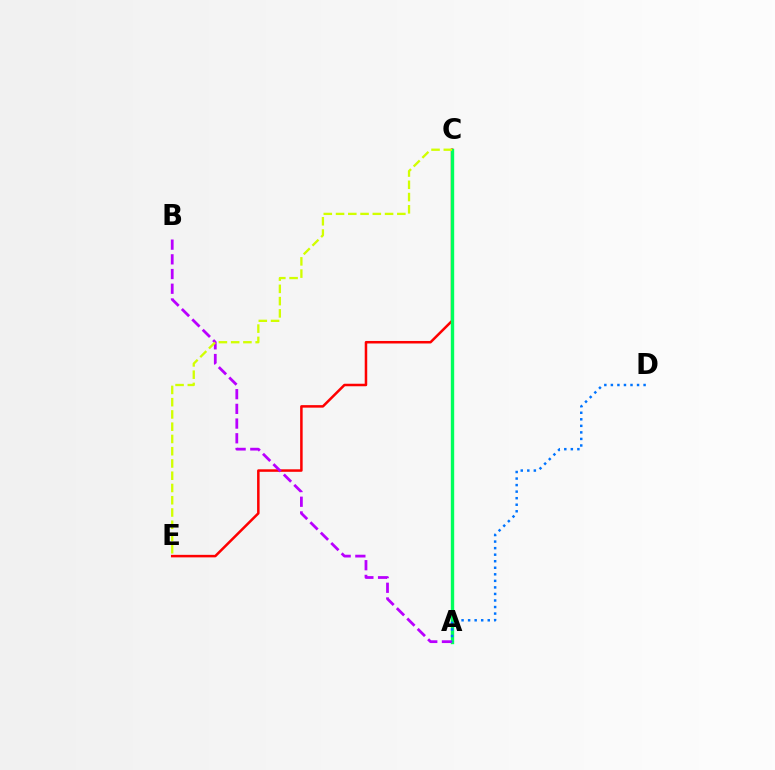{('C', 'E'): [{'color': '#ff0000', 'line_style': 'solid', 'thickness': 1.81}, {'color': '#d1ff00', 'line_style': 'dashed', 'thickness': 1.67}], ('A', 'C'): [{'color': '#00ff5c', 'line_style': 'solid', 'thickness': 2.42}], ('A', 'B'): [{'color': '#b900ff', 'line_style': 'dashed', 'thickness': 2.0}], ('A', 'D'): [{'color': '#0074ff', 'line_style': 'dotted', 'thickness': 1.78}]}